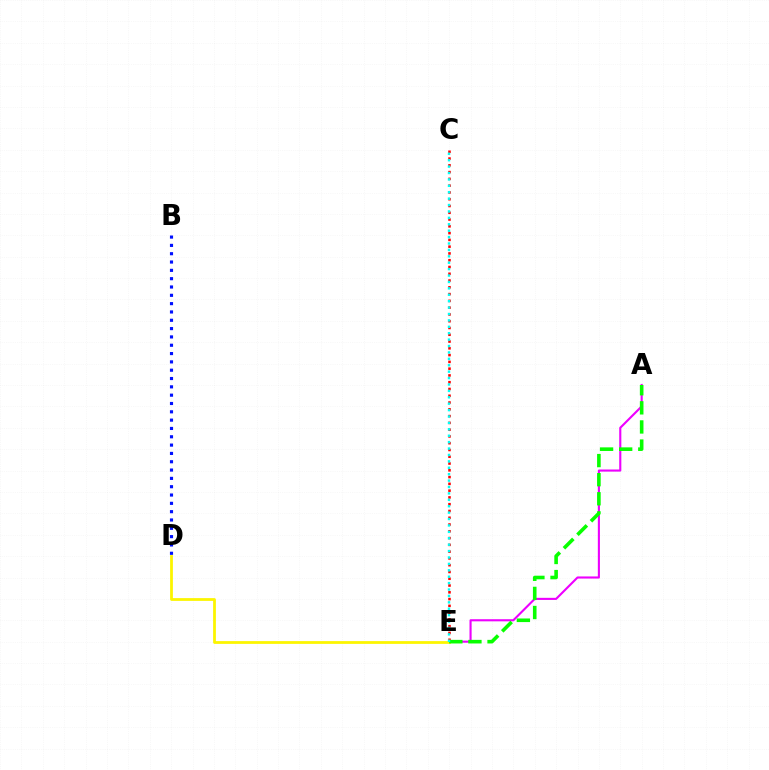{('B', 'D'): [{'color': '#0010ff', 'line_style': 'dotted', 'thickness': 2.26}], ('A', 'E'): [{'color': '#ee00ff', 'line_style': 'solid', 'thickness': 1.52}, {'color': '#08ff00', 'line_style': 'dashed', 'thickness': 2.6}], ('C', 'E'): [{'color': '#ff0000', 'line_style': 'dotted', 'thickness': 1.84}, {'color': '#00fff6', 'line_style': 'dotted', 'thickness': 1.74}], ('D', 'E'): [{'color': '#fcf500', 'line_style': 'solid', 'thickness': 2.0}]}